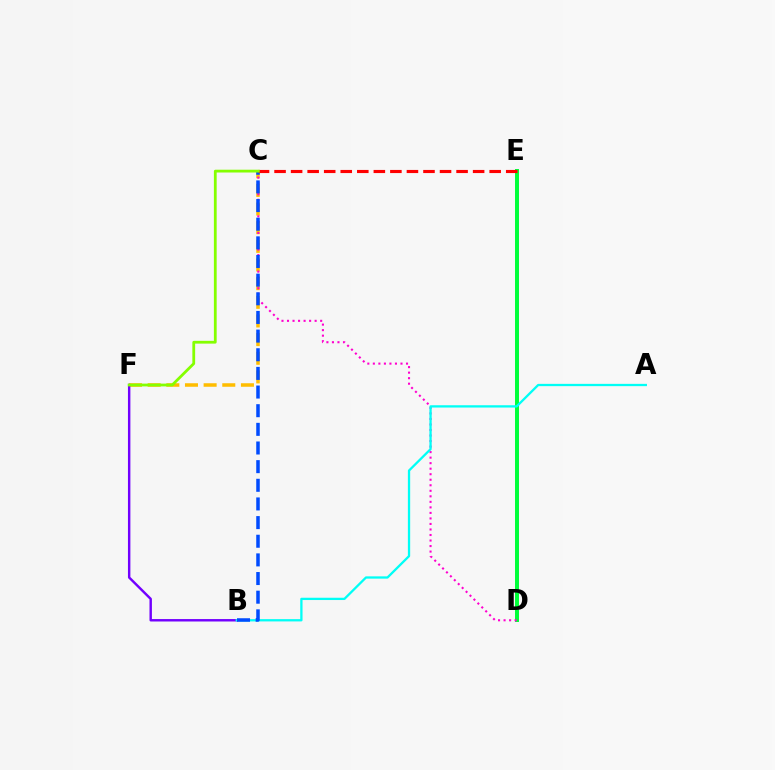{('D', 'E'): [{'color': '#00ff39', 'line_style': 'solid', 'thickness': 2.86}], ('C', 'F'): [{'color': '#ffbd00', 'line_style': 'dashed', 'thickness': 2.53}, {'color': '#84ff00', 'line_style': 'solid', 'thickness': 2.0}], ('C', 'D'): [{'color': '#ff00cf', 'line_style': 'dotted', 'thickness': 1.5}], ('B', 'F'): [{'color': '#7200ff', 'line_style': 'solid', 'thickness': 1.75}], ('A', 'B'): [{'color': '#00fff6', 'line_style': 'solid', 'thickness': 1.65}], ('B', 'C'): [{'color': '#004bff', 'line_style': 'dashed', 'thickness': 2.53}], ('C', 'E'): [{'color': '#ff0000', 'line_style': 'dashed', 'thickness': 2.25}]}